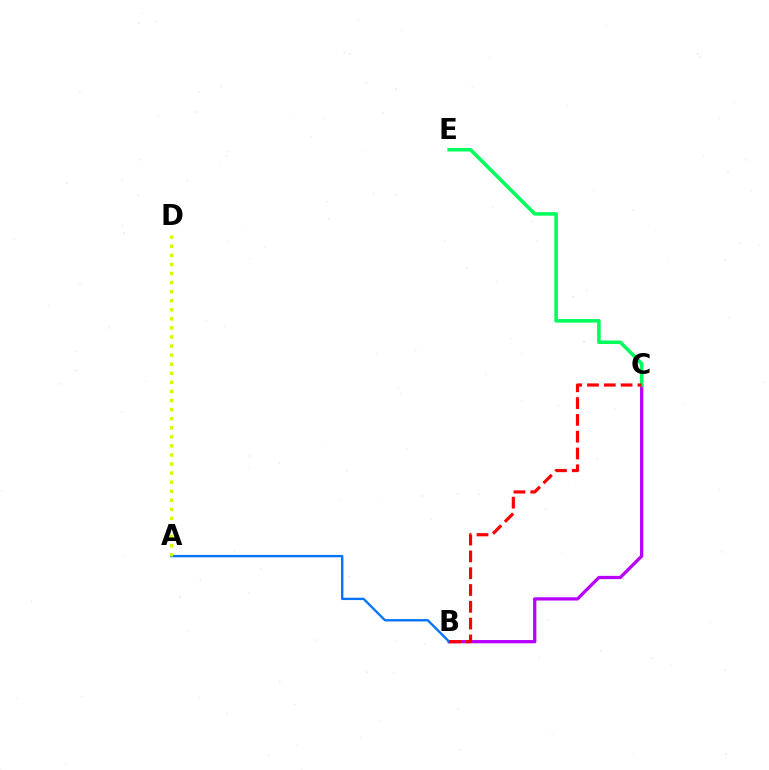{('B', 'C'): [{'color': '#b900ff', 'line_style': 'solid', 'thickness': 2.35}, {'color': '#ff0000', 'line_style': 'dashed', 'thickness': 2.28}], ('A', 'B'): [{'color': '#0074ff', 'line_style': 'solid', 'thickness': 1.68}], ('C', 'E'): [{'color': '#00ff5c', 'line_style': 'solid', 'thickness': 2.56}], ('A', 'D'): [{'color': '#d1ff00', 'line_style': 'dotted', 'thickness': 2.47}]}